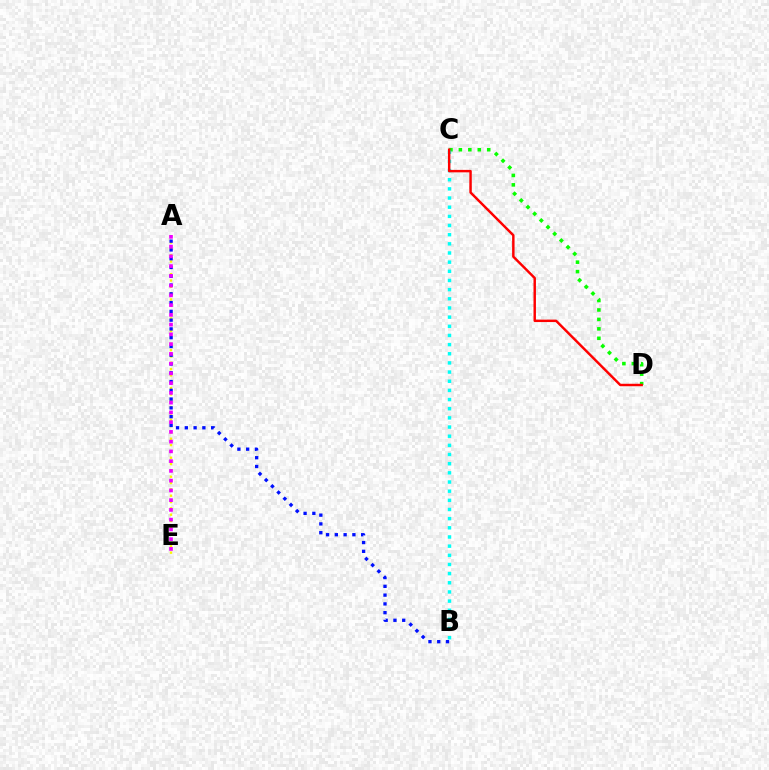{('C', 'D'): [{'color': '#08ff00', 'line_style': 'dotted', 'thickness': 2.57}, {'color': '#ff0000', 'line_style': 'solid', 'thickness': 1.76}], ('A', 'E'): [{'color': '#fcf500', 'line_style': 'dotted', 'thickness': 1.72}, {'color': '#ee00ff', 'line_style': 'dotted', 'thickness': 2.65}], ('A', 'B'): [{'color': '#0010ff', 'line_style': 'dotted', 'thickness': 2.38}], ('B', 'C'): [{'color': '#00fff6', 'line_style': 'dotted', 'thickness': 2.49}]}